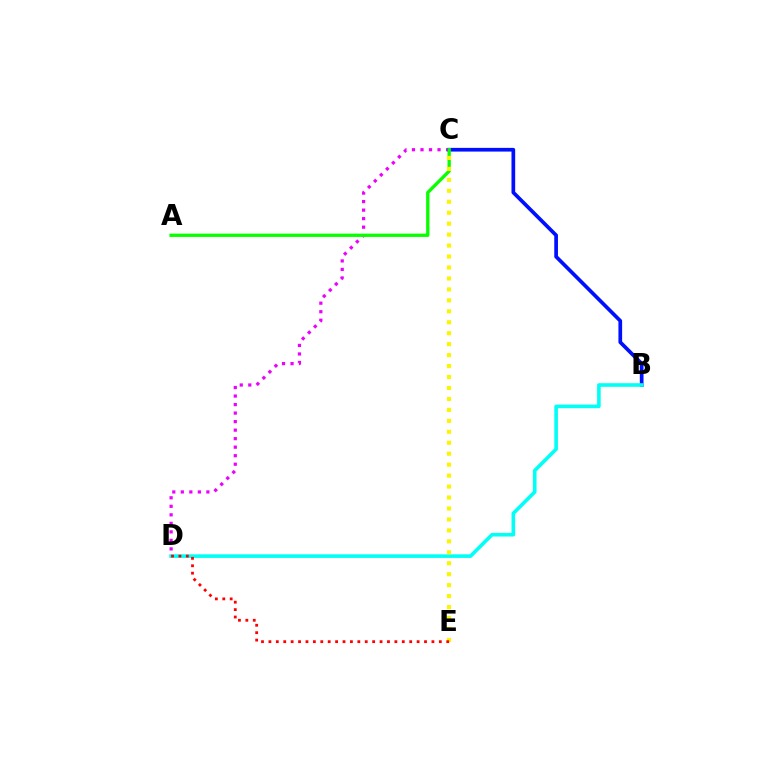{('C', 'D'): [{'color': '#ee00ff', 'line_style': 'dotted', 'thickness': 2.32}], ('B', 'C'): [{'color': '#0010ff', 'line_style': 'solid', 'thickness': 2.67}], ('B', 'D'): [{'color': '#00fff6', 'line_style': 'solid', 'thickness': 2.6}], ('A', 'C'): [{'color': '#08ff00', 'line_style': 'solid', 'thickness': 2.38}], ('C', 'E'): [{'color': '#fcf500', 'line_style': 'dotted', 'thickness': 2.98}], ('D', 'E'): [{'color': '#ff0000', 'line_style': 'dotted', 'thickness': 2.01}]}